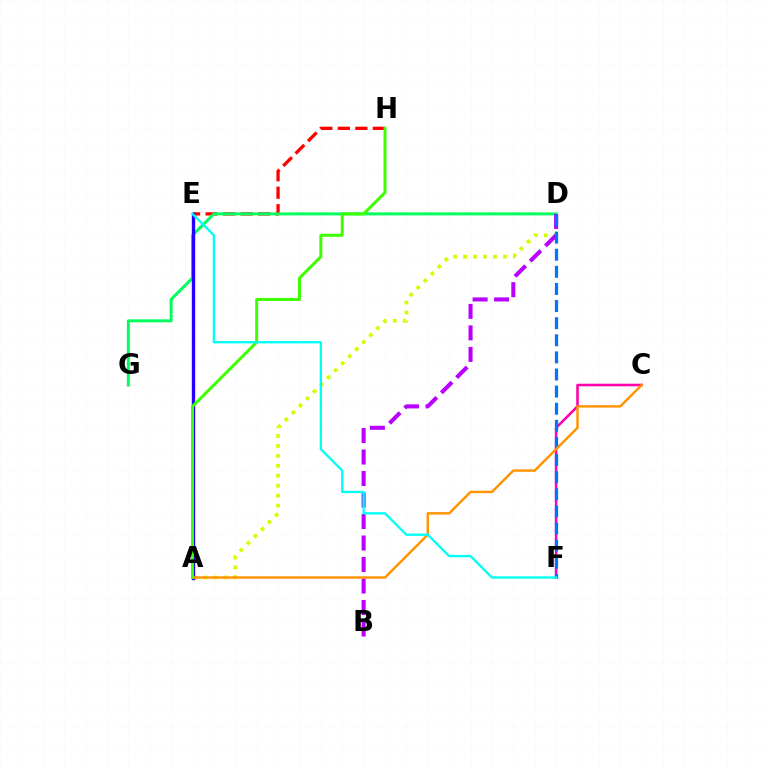{('E', 'H'): [{'color': '#ff0000', 'line_style': 'dashed', 'thickness': 2.38}], ('A', 'D'): [{'color': '#d1ff00', 'line_style': 'dotted', 'thickness': 2.7}], ('D', 'G'): [{'color': '#00ff5c', 'line_style': 'solid', 'thickness': 2.15}], ('B', 'D'): [{'color': '#b900ff', 'line_style': 'dashed', 'thickness': 2.92}], ('A', 'E'): [{'color': '#2500ff', 'line_style': 'solid', 'thickness': 2.42}], ('C', 'F'): [{'color': '#ff00ac', 'line_style': 'solid', 'thickness': 1.84}], ('D', 'F'): [{'color': '#0074ff', 'line_style': 'dashed', 'thickness': 2.33}], ('A', 'C'): [{'color': '#ff9400', 'line_style': 'solid', 'thickness': 1.76}], ('A', 'H'): [{'color': '#3dff00', 'line_style': 'solid', 'thickness': 2.15}], ('E', 'F'): [{'color': '#00fff6', 'line_style': 'solid', 'thickness': 1.67}]}